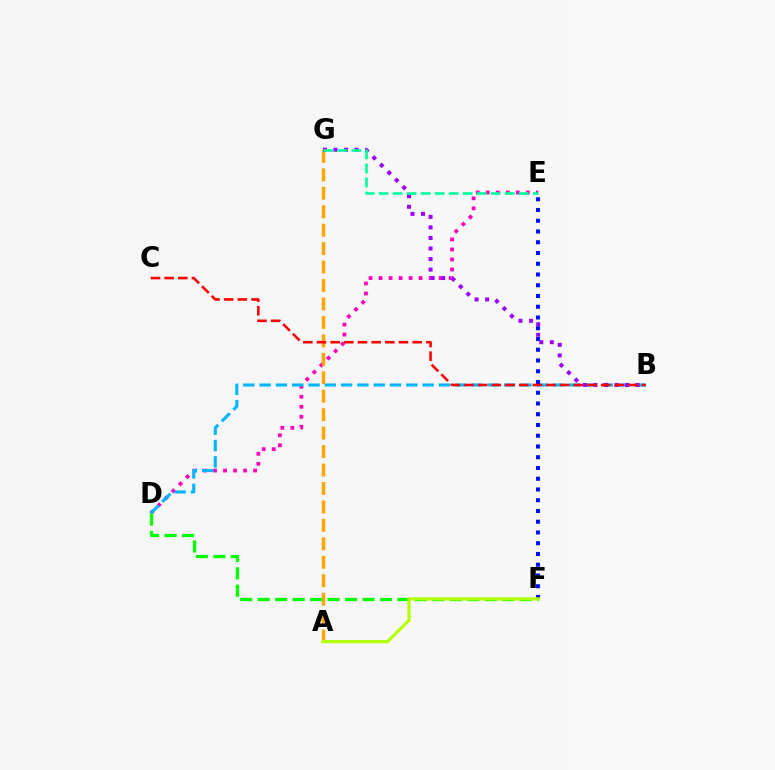{('D', 'E'): [{'color': '#ff00bd', 'line_style': 'dotted', 'thickness': 2.72}], ('A', 'G'): [{'color': '#ffa500', 'line_style': 'dashed', 'thickness': 2.51}], ('B', 'D'): [{'color': '#00b5ff', 'line_style': 'dashed', 'thickness': 2.21}], ('E', 'F'): [{'color': '#0010ff', 'line_style': 'dotted', 'thickness': 2.92}], ('B', 'G'): [{'color': '#9b00ff', 'line_style': 'dotted', 'thickness': 2.87}], ('D', 'F'): [{'color': '#08ff00', 'line_style': 'dashed', 'thickness': 2.37}], ('E', 'G'): [{'color': '#00ff9d', 'line_style': 'dashed', 'thickness': 1.9}], ('A', 'F'): [{'color': '#b3ff00', 'line_style': 'solid', 'thickness': 2.31}], ('B', 'C'): [{'color': '#ff0000', 'line_style': 'dashed', 'thickness': 1.86}]}